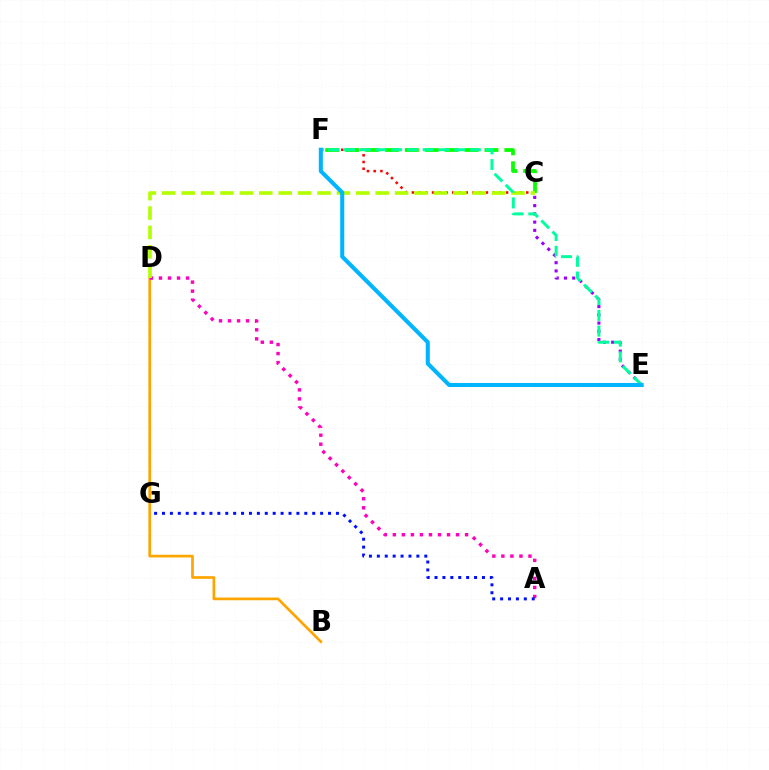{('B', 'D'): [{'color': '#ffa500', 'line_style': 'solid', 'thickness': 1.95}], ('C', 'E'): [{'color': '#9b00ff', 'line_style': 'dotted', 'thickness': 2.24}], ('A', 'D'): [{'color': '#ff00bd', 'line_style': 'dotted', 'thickness': 2.45}], ('C', 'F'): [{'color': '#ff0000', 'line_style': 'dotted', 'thickness': 1.83}, {'color': '#08ff00', 'line_style': 'dashed', 'thickness': 2.7}], ('C', 'D'): [{'color': '#b3ff00', 'line_style': 'dashed', 'thickness': 2.64}], ('E', 'F'): [{'color': '#00ff9d', 'line_style': 'dashed', 'thickness': 2.14}, {'color': '#00b5ff', 'line_style': 'solid', 'thickness': 2.92}], ('A', 'G'): [{'color': '#0010ff', 'line_style': 'dotted', 'thickness': 2.15}]}